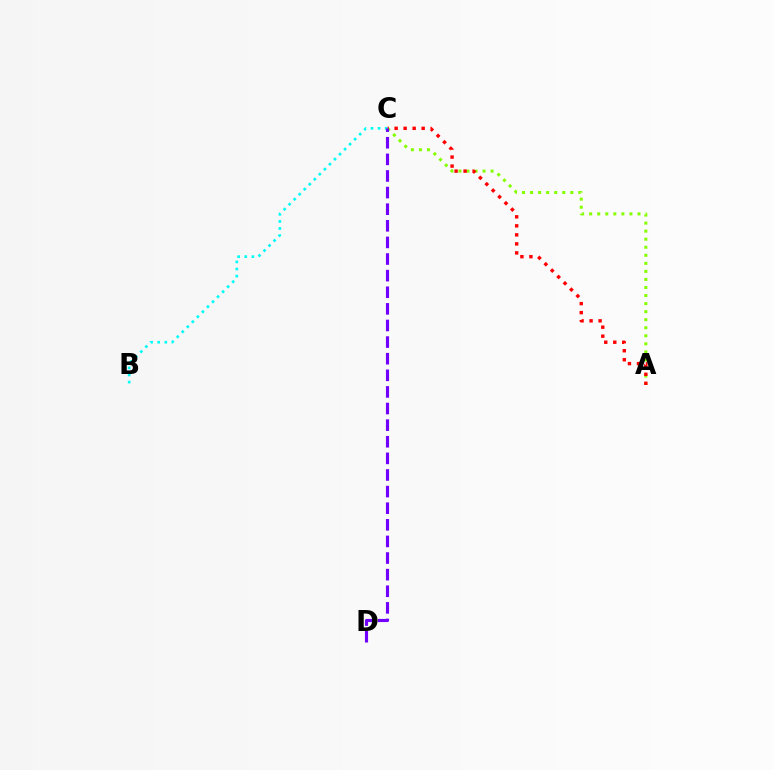{('A', 'C'): [{'color': '#84ff00', 'line_style': 'dotted', 'thickness': 2.19}, {'color': '#ff0000', 'line_style': 'dotted', 'thickness': 2.45}], ('B', 'C'): [{'color': '#00fff6', 'line_style': 'dotted', 'thickness': 1.93}], ('C', 'D'): [{'color': '#7200ff', 'line_style': 'dashed', 'thickness': 2.26}]}